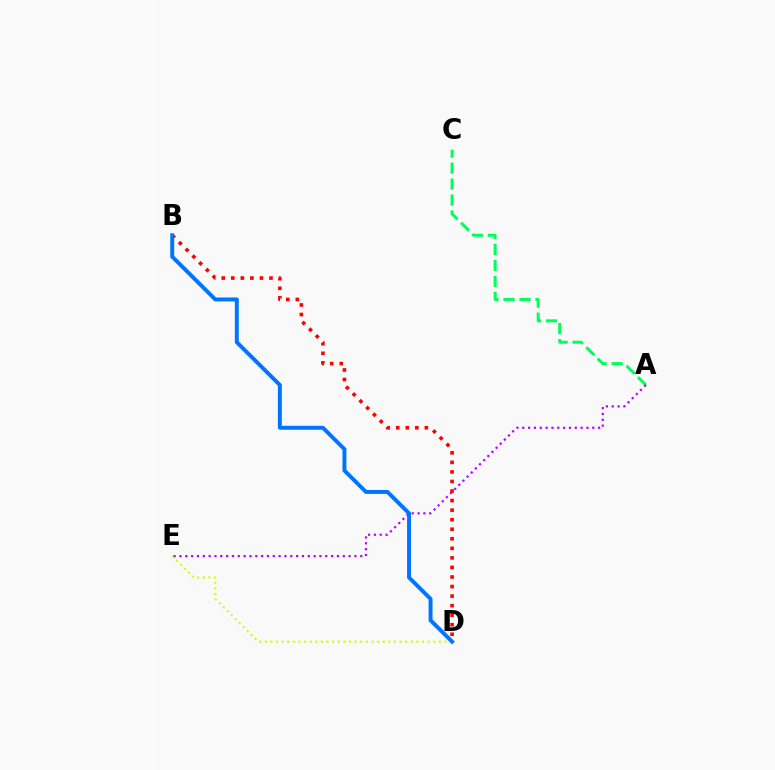{('A', 'C'): [{'color': '#00ff5c', 'line_style': 'dashed', 'thickness': 2.17}], ('D', 'E'): [{'color': '#d1ff00', 'line_style': 'dotted', 'thickness': 1.53}], ('A', 'E'): [{'color': '#b900ff', 'line_style': 'dotted', 'thickness': 1.58}], ('B', 'D'): [{'color': '#ff0000', 'line_style': 'dotted', 'thickness': 2.59}, {'color': '#0074ff', 'line_style': 'solid', 'thickness': 2.83}]}